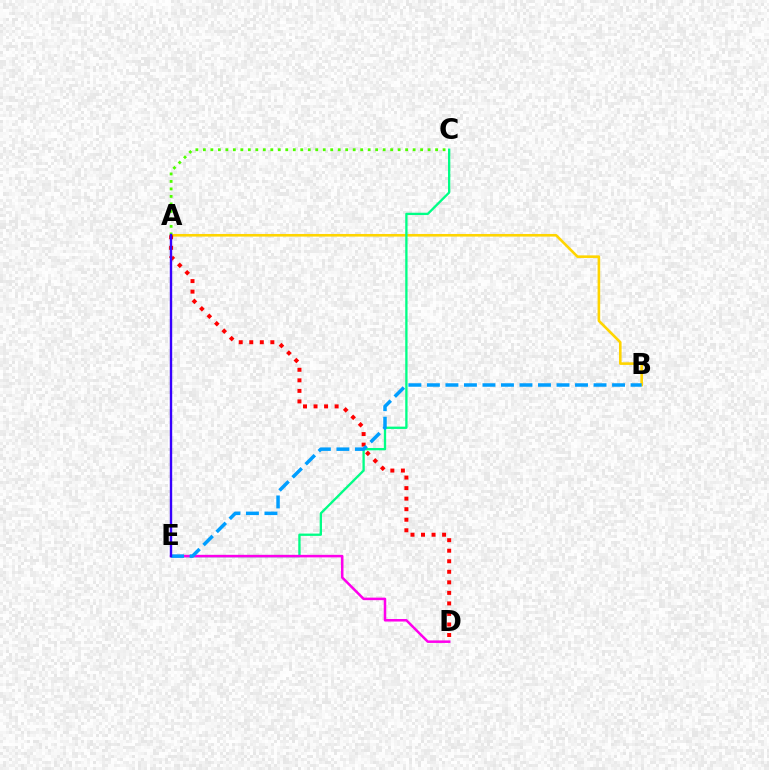{('A', 'B'): [{'color': '#ffd500', 'line_style': 'solid', 'thickness': 1.88}], ('A', 'C'): [{'color': '#4fff00', 'line_style': 'dotted', 'thickness': 2.04}], ('C', 'E'): [{'color': '#00ff86', 'line_style': 'solid', 'thickness': 1.67}], ('D', 'E'): [{'color': '#ff00ed', 'line_style': 'solid', 'thickness': 1.82}], ('A', 'D'): [{'color': '#ff0000', 'line_style': 'dotted', 'thickness': 2.86}], ('B', 'E'): [{'color': '#009eff', 'line_style': 'dashed', 'thickness': 2.52}], ('A', 'E'): [{'color': '#3700ff', 'line_style': 'solid', 'thickness': 1.72}]}